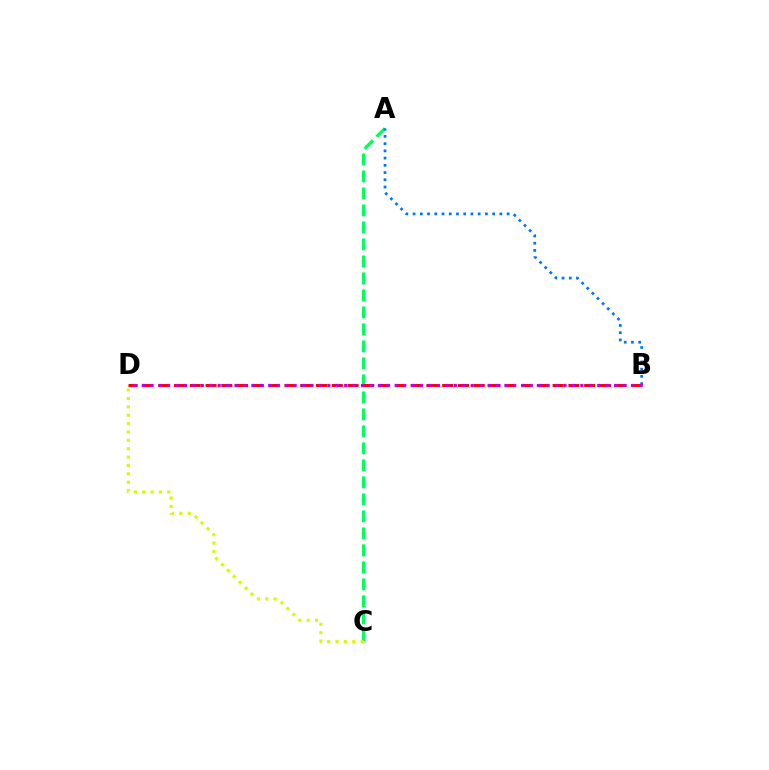{('A', 'C'): [{'color': '#00ff5c', 'line_style': 'dashed', 'thickness': 2.31}], ('A', 'B'): [{'color': '#0074ff', 'line_style': 'dotted', 'thickness': 1.97}], ('B', 'D'): [{'color': '#ff0000', 'line_style': 'dashed', 'thickness': 2.14}, {'color': '#b900ff', 'line_style': 'dotted', 'thickness': 2.29}], ('C', 'D'): [{'color': '#d1ff00', 'line_style': 'dotted', 'thickness': 2.27}]}